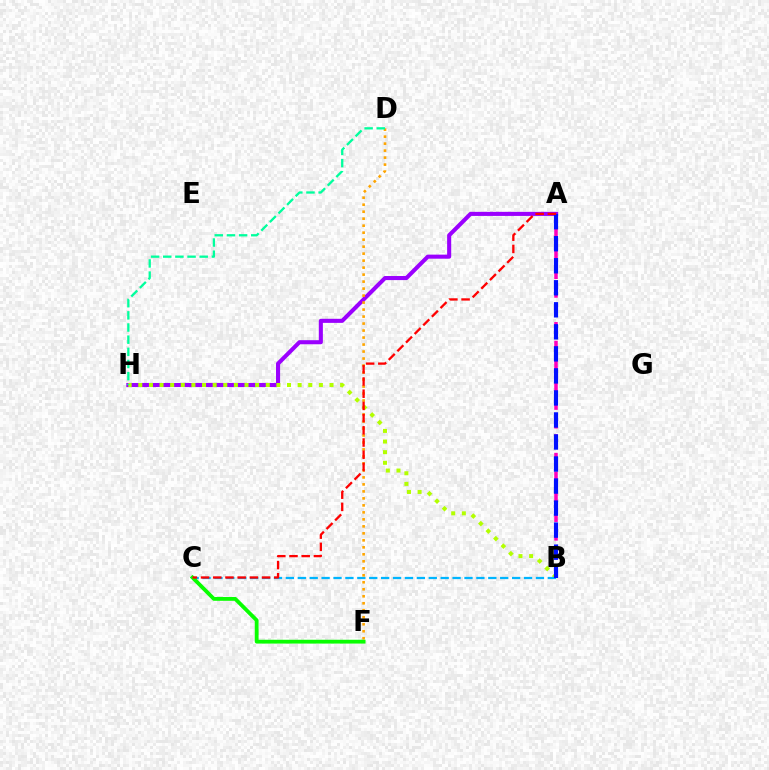{('A', 'H'): [{'color': '#9b00ff', 'line_style': 'solid', 'thickness': 2.94}], ('B', 'H'): [{'color': '#b3ff00', 'line_style': 'dotted', 'thickness': 2.89}], ('B', 'C'): [{'color': '#00b5ff', 'line_style': 'dashed', 'thickness': 1.62}], ('D', 'F'): [{'color': '#ffa500', 'line_style': 'dotted', 'thickness': 1.9}], ('C', 'F'): [{'color': '#08ff00', 'line_style': 'solid', 'thickness': 2.75}], ('A', 'B'): [{'color': '#ff00bd', 'line_style': 'dashed', 'thickness': 2.54}, {'color': '#0010ff', 'line_style': 'dashed', 'thickness': 2.99}], ('A', 'C'): [{'color': '#ff0000', 'line_style': 'dashed', 'thickness': 1.66}], ('D', 'H'): [{'color': '#00ff9d', 'line_style': 'dashed', 'thickness': 1.65}]}